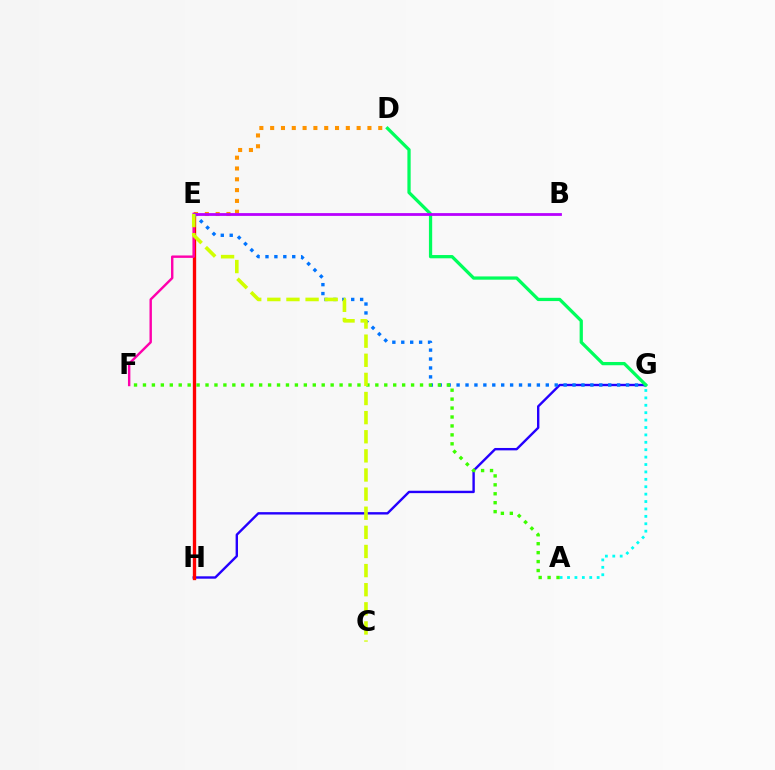{('D', 'E'): [{'color': '#ff9400', 'line_style': 'dotted', 'thickness': 2.94}], ('G', 'H'): [{'color': '#2500ff', 'line_style': 'solid', 'thickness': 1.72}], ('E', 'H'): [{'color': '#ff0000', 'line_style': 'solid', 'thickness': 2.4}], ('E', 'G'): [{'color': '#0074ff', 'line_style': 'dotted', 'thickness': 2.42}], ('A', 'G'): [{'color': '#00fff6', 'line_style': 'dotted', 'thickness': 2.01}], ('A', 'F'): [{'color': '#3dff00', 'line_style': 'dotted', 'thickness': 2.43}], ('E', 'F'): [{'color': '#ff00ac', 'line_style': 'solid', 'thickness': 1.74}], ('D', 'G'): [{'color': '#00ff5c', 'line_style': 'solid', 'thickness': 2.35}], ('B', 'E'): [{'color': '#b900ff', 'line_style': 'solid', 'thickness': 2.01}], ('C', 'E'): [{'color': '#d1ff00', 'line_style': 'dashed', 'thickness': 2.6}]}